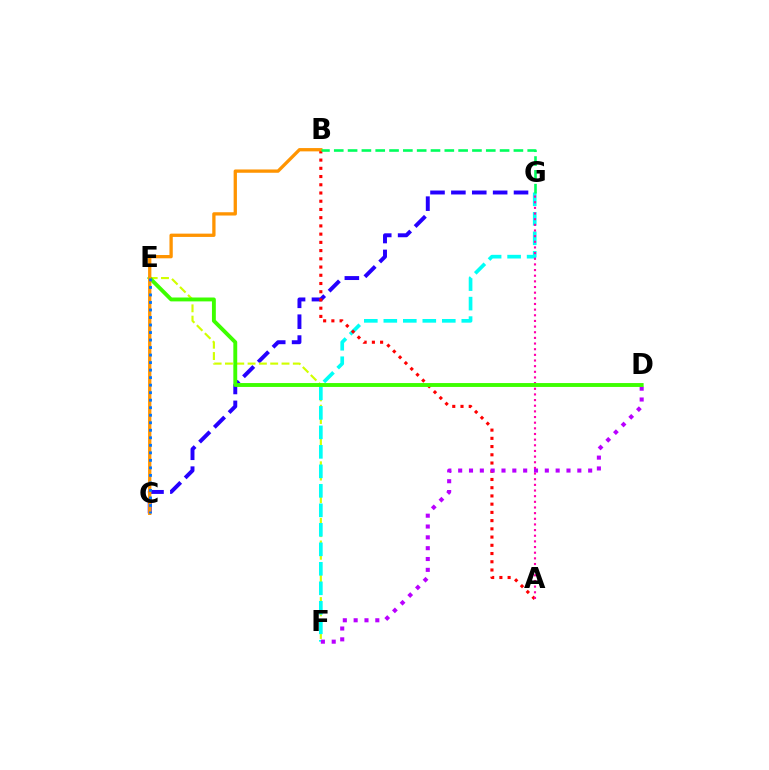{('C', 'G'): [{'color': '#2500ff', 'line_style': 'dashed', 'thickness': 2.84}], ('E', 'F'): [{'color': '#d1ff00', 'line_style': 'dashed', 'thickness': 1.54}], ('F', 'G'): [{'color': '#00fff6', 'line_style': 'dashed', 'thickness': 2.65}], ('A', 'B'): [{'color': '#ff0000', 'line_style': 'dotted', 'thickness': 2.24}], ('A', 'G'): [{'color': '#ff00ac', 'line_style': 'dotted', 'thickness': 1.54}], ('D', 'F'): [{'color': '#b900ff', 'line_style': 'dotted', 'thickness': 2.94}], ('D', 'E'): [{'color': '#3dff00', 'line_style': 'solid', 'thickness': 2.79}], ('B', 'C'): [{'color': '#ff9400', 'line_style': 'solid', 'thickness': 2.37}], ('C', 'E'): [{'color': '#0074ff', 'line_style': 'dotted', 'thickness': 2.04}], ('B', 'G'): [{'color': '#00ff5c', 'line_style': 'dashed', 'thickness': 1.88}]}